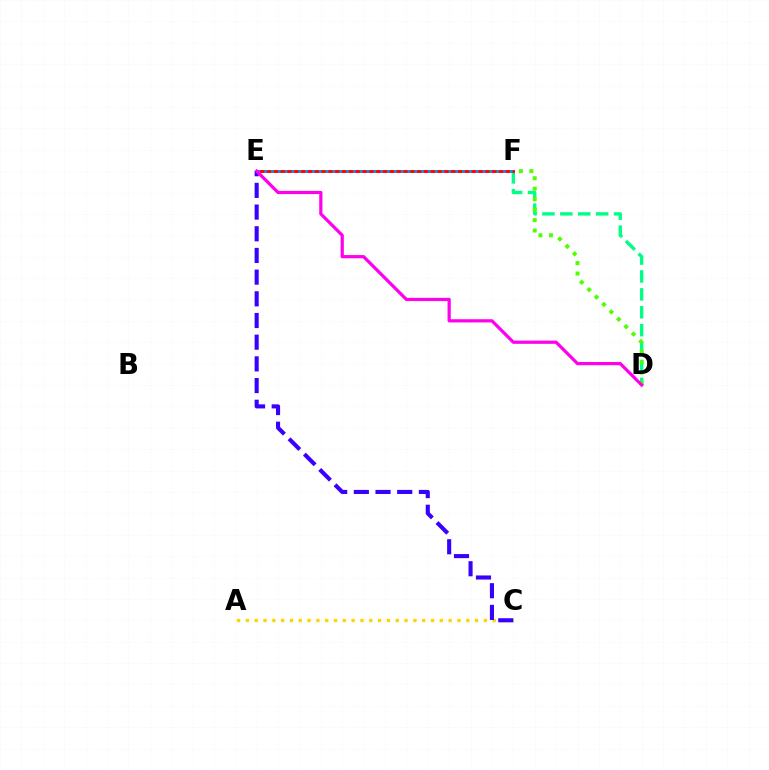{('A', 'C'): [{'color': '#ffd500', 'line_style': 'dotted', 'thickness': 2.4}], ('D', 'F'): [{'color': '#00ff86', 'line_style': 'dashed', 'thickness': 2.43}, {'color': '#4fff00', 'line_style': 'dotted', 'thickness': 2.84}], ('E', 'F'): [{'color': '#ff0000', 'line_style': 'solid', 'thickness': 2.08}, {'color': '#009eff', 'line_style': 'dotted', 'thickness': 1.85}], ('C', 'E'): [{'color': '#3700ff', 'line_style': 'dashed', 'thickness': 2.95}], ('D', 'E'): [{'color': '#ff00ed', 'line_style': 'solid', 'thickness': 2.31}]}